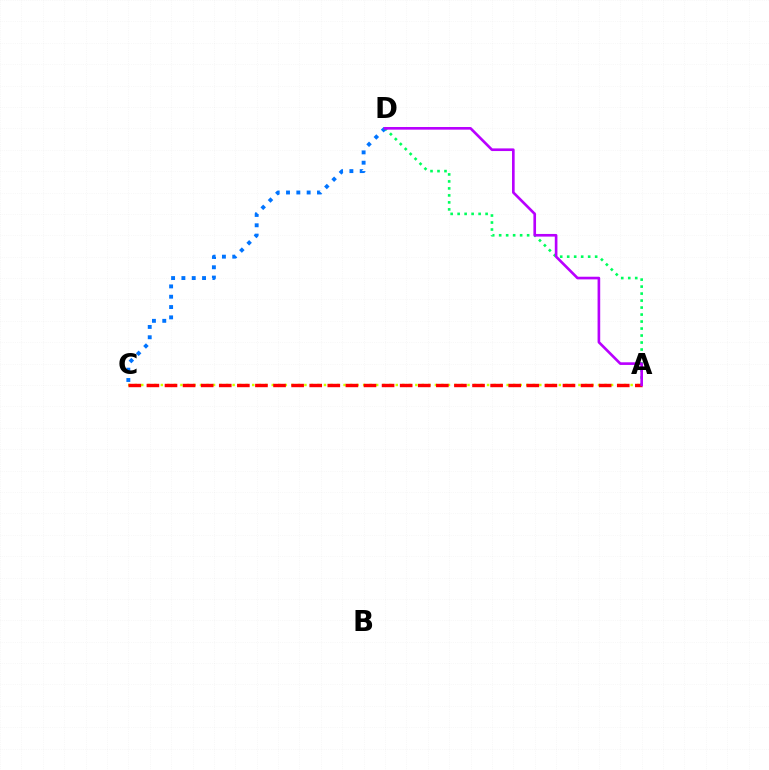{('A', 'C'): [{'color': '#d1ff00', 'line_style': 'dotted', 'thickness': 1.77}, {'color': '#ff0000', 'line_style': 'dashed', 'thickness': 2.46}], ('A', 'D'): [{'color': '#00ff5c', 'line_style': 'dotted', 'thickness': 1.9}, {'color': '#b900ff', 'line_style': 'solid', 'thickness': 1.91}], ('C', 'D'): [{'color': '#0074ff', 'line_style': 'dotted', 'thickness': 2.8}]}